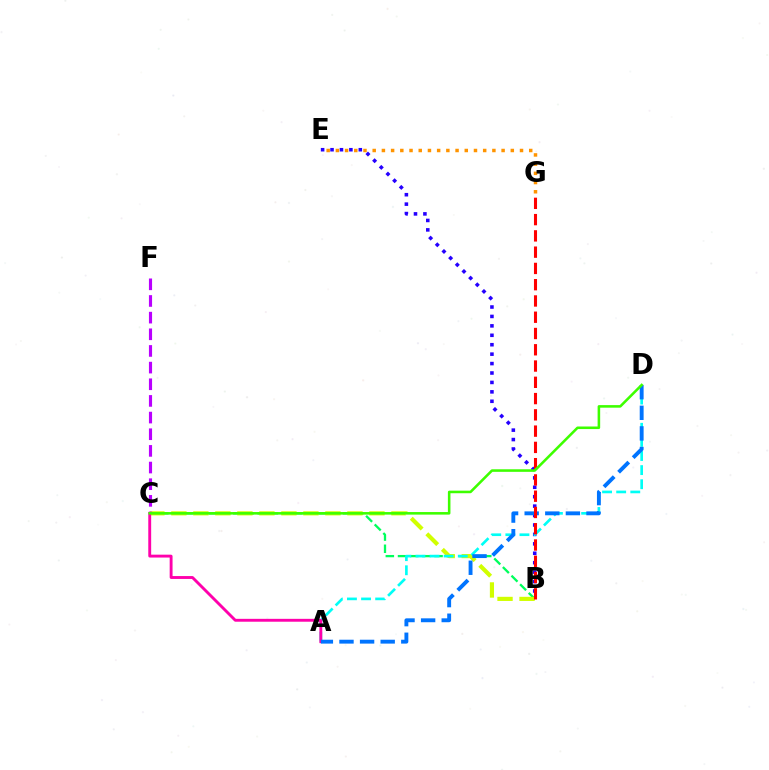{('B', 'C'): [{'color': '#00ff5c', 'line_style': 'dashed', 'thickness': 1.65}, {'color': '#d1ff00', 'line_style': 'dashed', 'thickness': 2.99}], ('B', 'E'): [{'color': '#2500ff', 'line_style': 'dotted', 'thickness': 2.56}], ('A', 'D'): [{'color': '#00fff6', 'line_style': 'dashed', 'thickness': 1.92}, {'color': '#0074ff', 'line_style': 'dashed', 'thickness': 2.8}], ('A', 'C'): [{'color': '#ff00ac', 'line_style': 'solid', 'thickness': 2.08}], ('C', 'F'): [{'color': '#b900ff', 'line_style': 'dashed', 'thickness': 2.26}], ('B', 'G'): [{'color': '#ff0000', 'line_style': 'dashed', 'thickness': 2.21}], ('E', 'G'): [{'color': '#ff9400', 'line_style': 'dotted', 'thickness': 2.5}], ('C', 'D'): [{'color': '#3dff00', 'line_style': 'solid', 'thickness': 1.85}]}